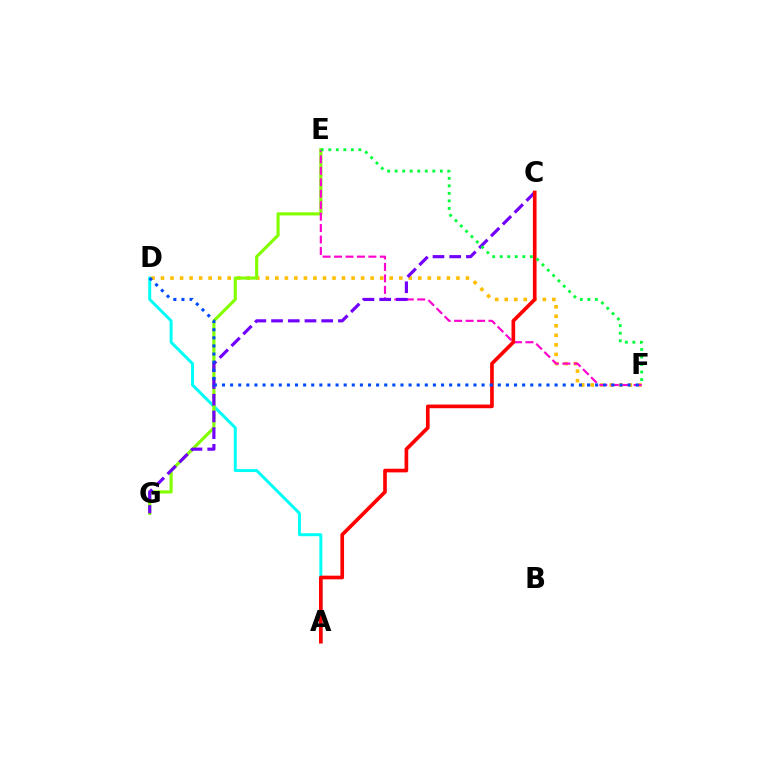{('A', 'D'): [{'color': '#00fff6', 'line_style': 'solid', 'thickness': 2.14}], ('D', 'F'): [{'color': '#ffbd00', 'line_style': 'dotted', 'thickness': 2.59}, {'color': '#004bff', 'line_style': 'dotted', 'thickness': 2.2}], ('E', 'G'): [{'color': '#84ff00', 'line_style': 'solid', 'thickness': 2.26}], ('E', 'F'): [{'color': '#ff00cf', 'line_style': 'dashed', 'thickness': 1.56}, {'color': '#00ff39', 'line_style': 'dotted', 'thickness': 2.04}], ('C', 'G'): [{'color': '#7200ff', 'line_style': 'dashed', 'thickness': 2.27}], ('A', 'C'): [{'color': '#ff0000', 'line_style': 'solid', 'thickness': 2.64}]}